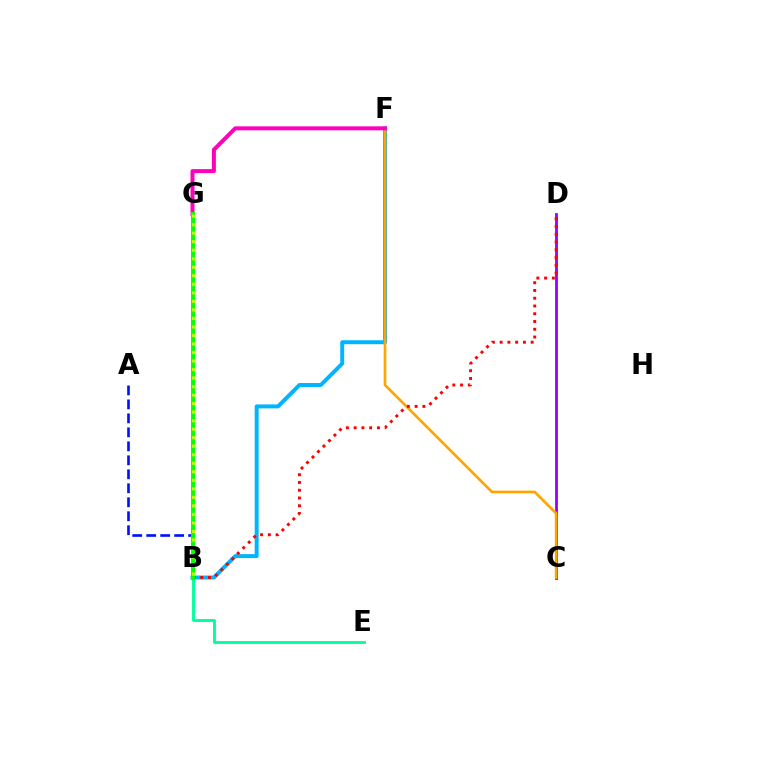{('A', 'B'): [{'color': '#0010ff', 'line_style': 'dashed', 'thickness': 1.9}], ('B', 'E'): [{'color': '#00ff9d', 'line_style': 'solid', 'thickness': 2.07}], ('C', 'D'): [{'color': '#9b00ff', 'line_style': 'solid', 'thickness': 2.02}], ('B', 'F'): [{'color': '#00b5ff', 'line_style': 'solid', 'thickness': 2.85}], ('C', 'F'): [{'color': '#ffa500', 'line_style': 'solid', 'thickness': 1.91}], ('B', 'D'): [{'color': '#ff0000', 'line_style': 'dotted', 'thickness': 2.11}], ('F', 'G'): [{'color': '#ff00bd', 'line_style': 'solid', 'thickness': 2.87}], ('B', 'G'): [{'color': '#08ff00', 'line_style': 'solid', 'thickness': 2.88}, {'color': '#b3ff00', 'line_style': 'dotted', 'thickness': 2.32}]}